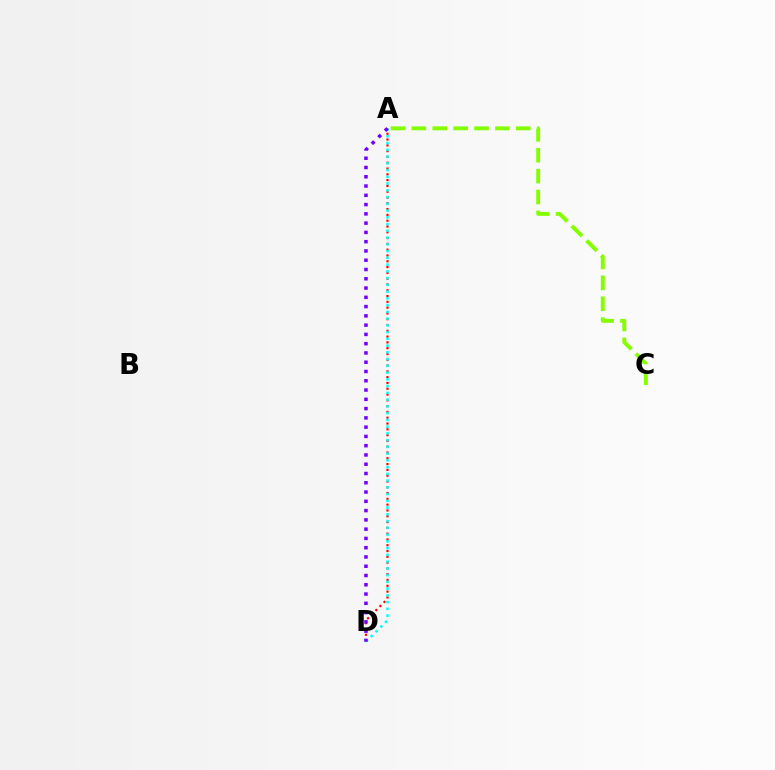{('A', 'C'): [{'color': '#84ff00', 'line_style': 'dashed', 'thickness': 2.84}], ('A', 'D'): [{'color': '#ff0000', 'line_style': 'dotted', 'thickness': 1.57}, {'color': '#00fff6', 'line_style': 'dotted', 'thickness': 1.83}, {'color': '#7200ff', 'line_style': 'dotted', 'thickness': 2.52}]}